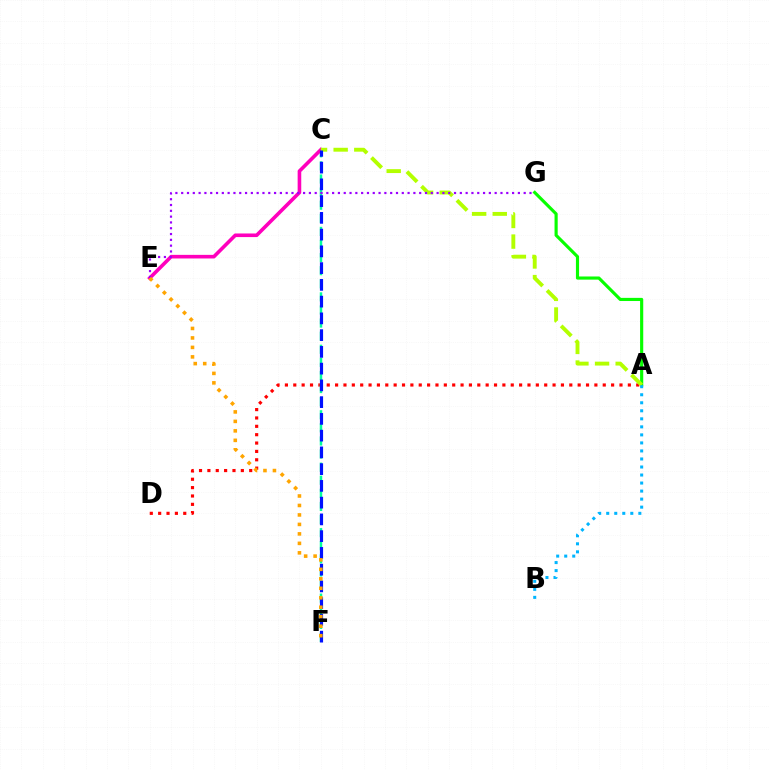{('A', 'G'): [{'color': '#08ff00', 'line_style': 'solid', 'thickness': 2.27}], ('A', 'D'): [{'color': '#ff0000', 'line_style': 'dotted', 'thickness': 2.27}], ('C', 'F'): [{'color': '#00ff9d', 'line_style': 'dashed', 'thickness': 1.78}, {'color': '#0010ff', 'line_style': 'dashed', 'thickness': 2.28}], ('C', 'E'): [{'color': '#ff00bd', 'line_style': 'solid', 'thickness': 2.6}], ('A', 'C'): [{'color': '#b3ff00', 'line_style': 'dashed', 'thickness': 2.8}], ('E', 'G'): [{'color': '#9b00ff', 'line_style': 'dotted', 'thickness': 1.58}], ('E', 'F'): [{'color': '#ffa500', 'line_style': 'dotted', 'thickness': 2.57}], ('A', 'B'): [{'color': '#00b5ff', 'line_style': 'dotted', 'thickness': 2.18}]}